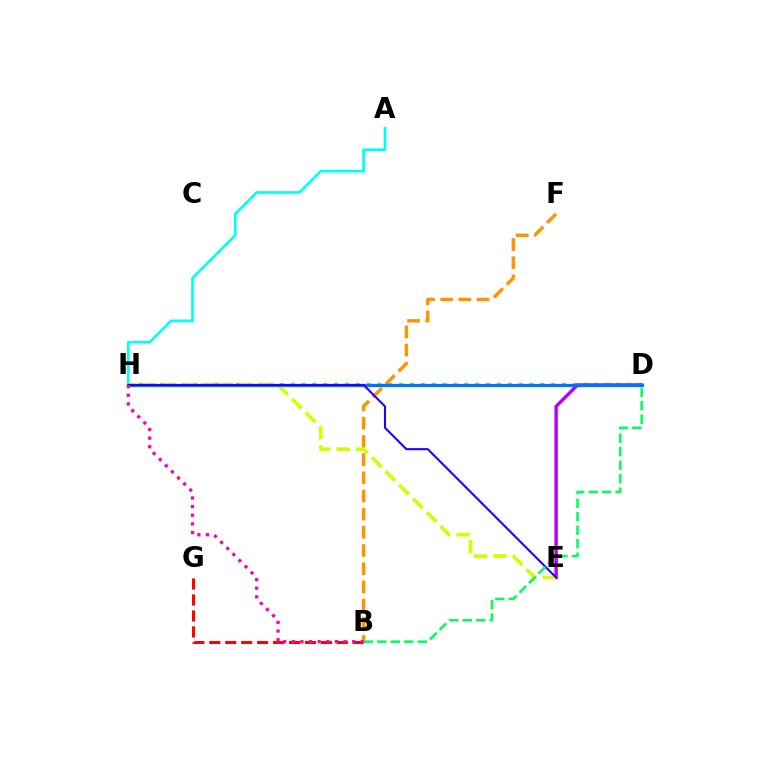{('D', 'H'): [{'color': '#3dff00', 'line_style': 'dotted', 'thickness': 2.95}, {'color': '#0074ff', 'line_style': 'solid', 'thickness': 2.32}], ('D', 'E'): [{'color': '#b900ff', 'line_style': 'solid', 'thickness': 2.47}], ('B', 'F'): [{'color': '#ff9400', 'line_style': 'dashed', 'thickness': 2.47}], ('A', 'H'): [{'color': '#00fff6', 'line_style': 'solid', 'thickness': 1.91}], ('E', 'H'): [{'color': '#d1ff00', 'line_style': 'dashed', 'thickness': 2.64}, {'color': '#2500ff', 'line_style': 'solid', 'thickness': 1.5}], ('B', 'G'): [{'color': '#ff0000', 'line_style': 'dashed', 'thickness': 2.17}], ('B', 'H'): [{'color': '#ff00ac', 'line_style': 'dotted', 'thickness': 2.34}], ('B', 'D'): [{'color': '#00ff5c', 'line_style': 'dashed', 'thickness': 1.83}]}